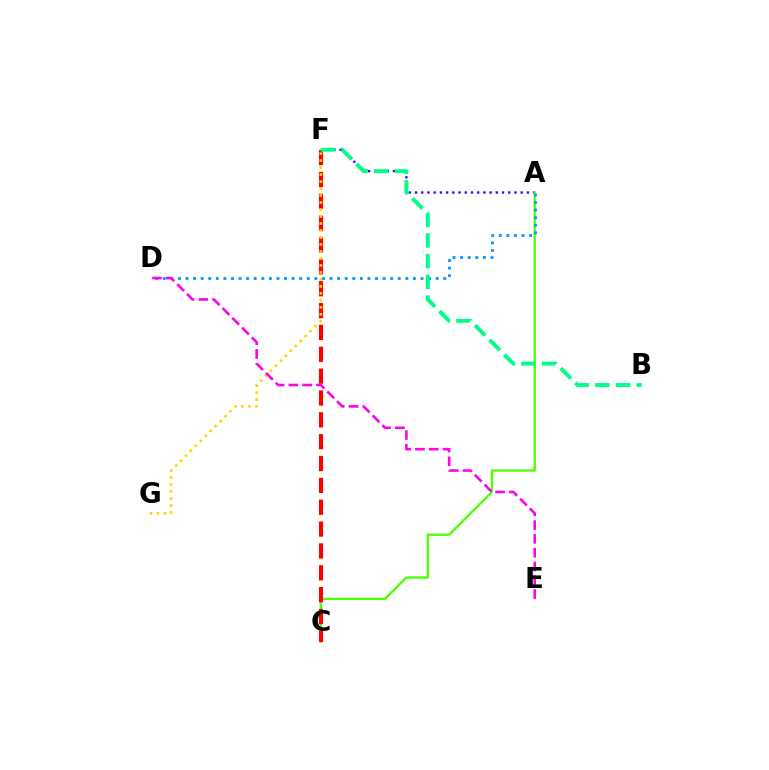{('A', 'F'): [{'color': '#3700ff', 'line_style': 'dotted', 'thickness': 1.69}], ('A', 'C'): [{'color': '#4fff00', 'line_style': 'solid', 'thickness': 1.67}], ('C', 'F'): [{'color': '#ff0000', 'line_style': 'dashed', 'thickness': 2.97}], ('A', 'D'): [{'color': '#009eff', 'line_style': 'dotted', 'thickness': 2.06}], ('F', 'G'): [{'color': '#ffd500', 'line_style': 'dotted', 'thickness': 1.9}], ('B', 'F'): [{'color': '#00ff86', 'line_style': 'dashed', 'thickness': 2.81}], ('D', 'E'): [{'color': '#ff00ed', 'line_style': 'dashed', 'thickness': 1.88}]}